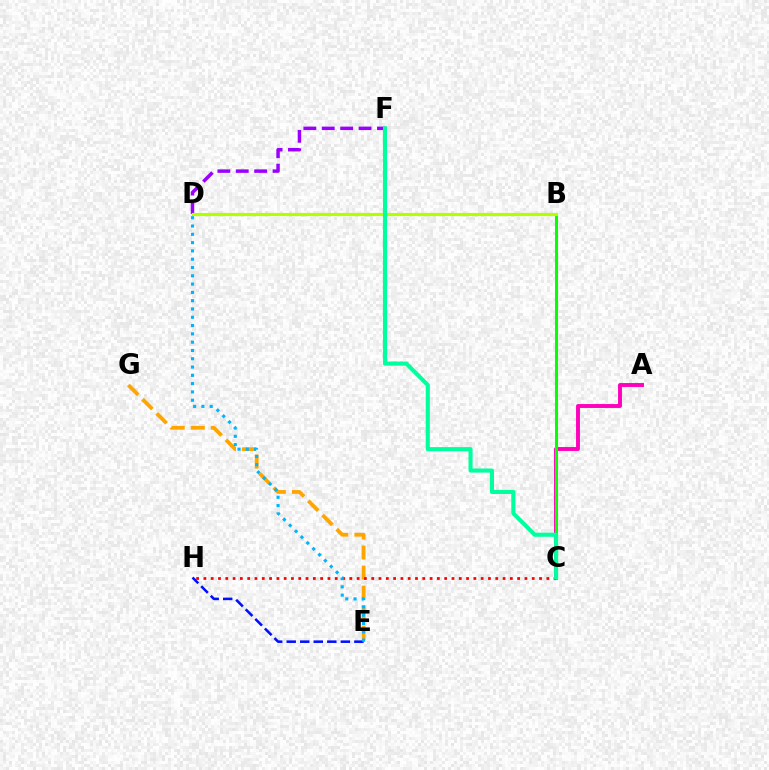{('A', 'C'): [{'color': '#ff00bd', 'line_style': 'solid', 'thickness': 2.81}], ('B', 'C'): [{'color': '#08ff00', 'line_style': 'solid', 'thickness': 2.19}], ('D', 'F'): [{'color': '#9b00ff', 'line_style': 'dashed', 'thickness': 2.5}], ('E', 'G'): [{'color': '#ffa500', 'line_style': 'dashed', 'thickness': 2.72}], ('C', 'H'): [{'color': '#ff0000', 'line_style': 'dotted', 'thickness': 1.98}], ('E', 'H'): [{'color': '#0010ff', 'line_style': 'dashed', 'thickness': 1.84}], ('B', 'D'): [{'color': '#b3ff00', 'line_style': 'solid', 'thickness': 2.29}], ('C', 'F'): [{'color': '#00ff9d', 'line_style': 'solid', 'thickness': 2.96}], ('D', 'E'): [{'color': '#00b5ff', 'line_style': 'dotted', 'thickness': 2.25}]}